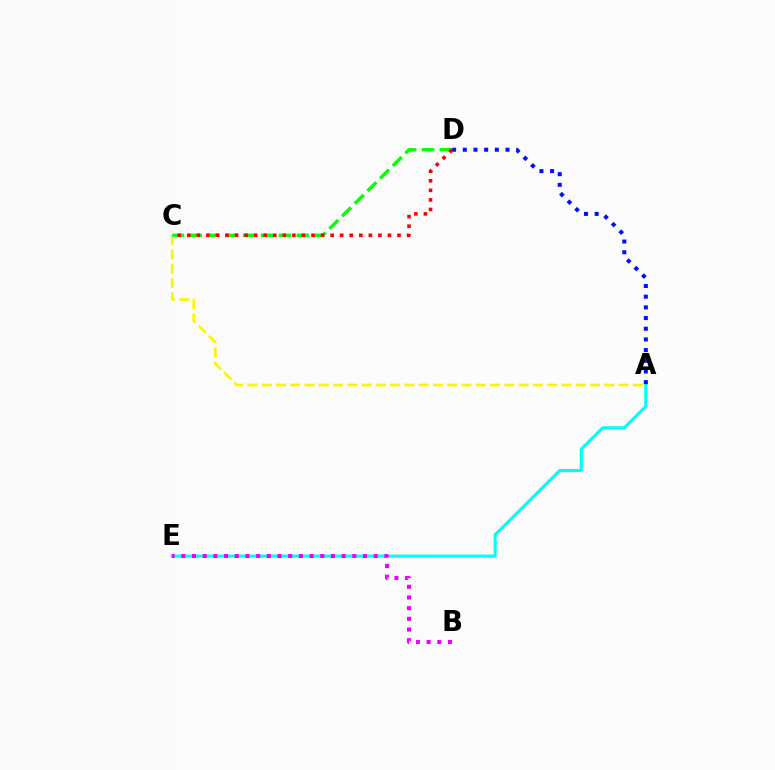{('A', 'E'): [{'color': '#00fff6', 'line_style': 'solid', 'thickness': 2.24}], ('A', 'D'): [{'color': '#0010ff', 'line_style': 'dotted', 'thickness': 2.9}], ('A', 'C'): [{'color': '#fcf500', 'line_style': 'dashed', 'thickness': 1.94}], ('B', 'E'): [{'color': '#ee00ff', 'line_style': 'dotted', 'thickness': 2.9}], ('C', 'D'): [{'color': '#08ff00', 'line_style': 'dashed', 'thickness': 2.42}, {'color': '#ff0000', 'line_style': 'dotted', 'thickness': 2.6}]}